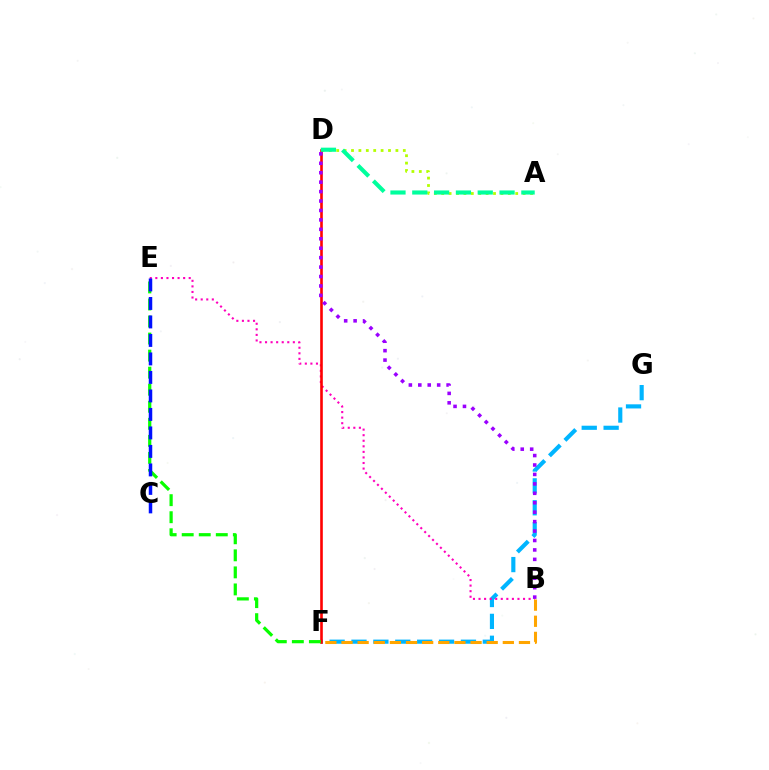{('F', 'G'): [{'color': '#00b5ff', 'line_style': 'dashed', 'thickness': 2.97}], ('A', 'D'): [{'color': '#b3ff00', 'line_style': 'dotted', 'thickness': 2.01}, {'color': '#00ff9d', 'line_style': 'dashed', 'thickness': 2.96}], ('B', 'E'): [{'color': '#ff00bd', 'line_style': 'dotted', 'thickness': 1.51}], ('D', 'F'): [{'color': '#ff0000', 'line_style': 'solid', 'thickness': 1.88}], ('E', 'F'): [{'color': '#08ff00', 'line_style': 'dashed', 'thickness': 2.32}], ('C', 'E'): [{'color': '#0010ff', 'line_style': 'dashed', 'thickness': 2.51}], ('B', 'D'): [{'color': '#9b00ff', 'line_style': 'dotted', 'thickness': 2.56}], ('B', 'F'): [{'color': '#ffa500', 'line_style': 'dashed', 'thickness': 2.19}]}